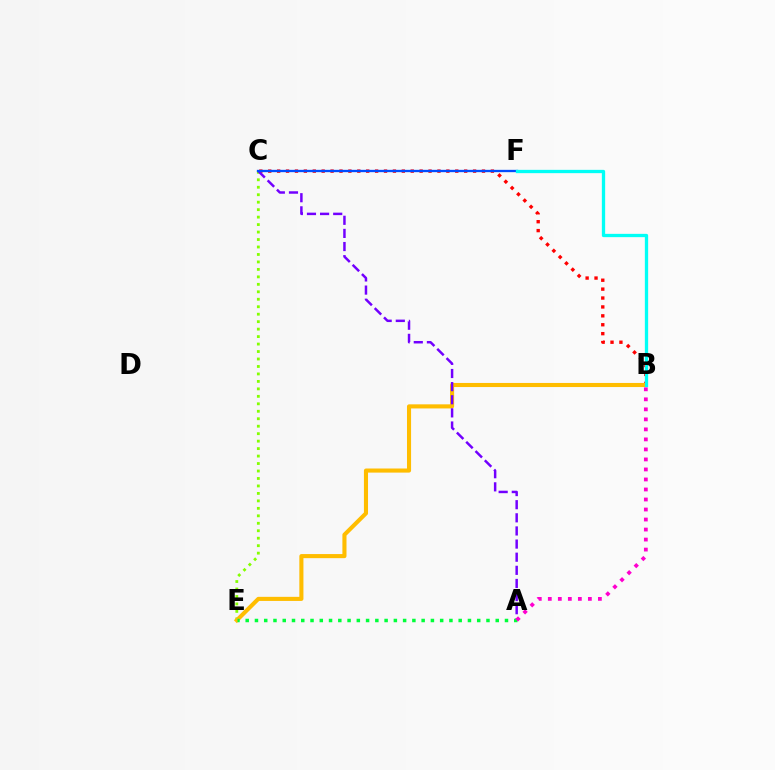{('C', 'E'): [{'color': '#84ff00', 'line_style': 'dotted', 'thickness': 2.03}], ('B', 'C'): [{'color': '#ff0000', 'line_style': 'dotted', 'thickness': 2.42}], ('B', 'E'): [{'color': '#ffbd00', 'line_style': 'solid', 'thickness': 2.95}], ('A', 'C'): [{'color': '#7200ff', 'line_style': 'dashed', 'thickness': 1.78}], ('A', 'E'): [{'color': '#00ff39', 'line_style': 'dotted', 'thickness': 2.52}], ('C', 'F'): [{'color': '#004bff', 'line_style': 'solid', 'thickness': 1.66}], ('B', 'F'): [{'color': '#00fff6', 'line_style': 'solid', 'thickness': 2.37}], ('A', 'B'): [{'color': '#ff00cf', 'line_style': 'dotted', 'thickness': 2.72}]}